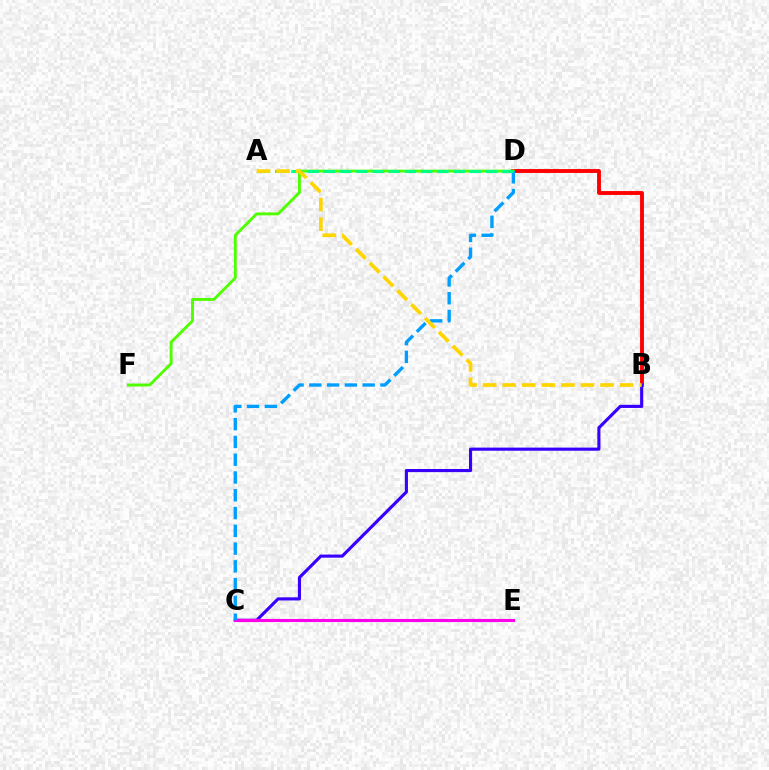{('B', 'D'): [{'color': '#ff0000', 'line_style': 'solid', 'thickness': 2.8}], ('B', 'C'): [{'color': '#3700ff', 'line_style': 'solid', 'thickness': 2.25}], ('D', 'F'): [{'color': '#4fff00', 'line_style': 'solid', 'thickness': 2.07}], ('C', 'E'): [{'color': '#ff00ed', 'line_style': 'solid', 'thickness': 2.24}], ('C', 'D'): [{'color': '#009eff', 'line_style': 'dashed', 'thickness': 2.42}], ('A', 'D'): [{'color': '#00ff86', 'line_style': 'dashed', 'thickness': 2.2}], ('A', 'B'): [{'color': '#ffd500', 'line_style': 'dashed', 'thickness': 2.66}]}